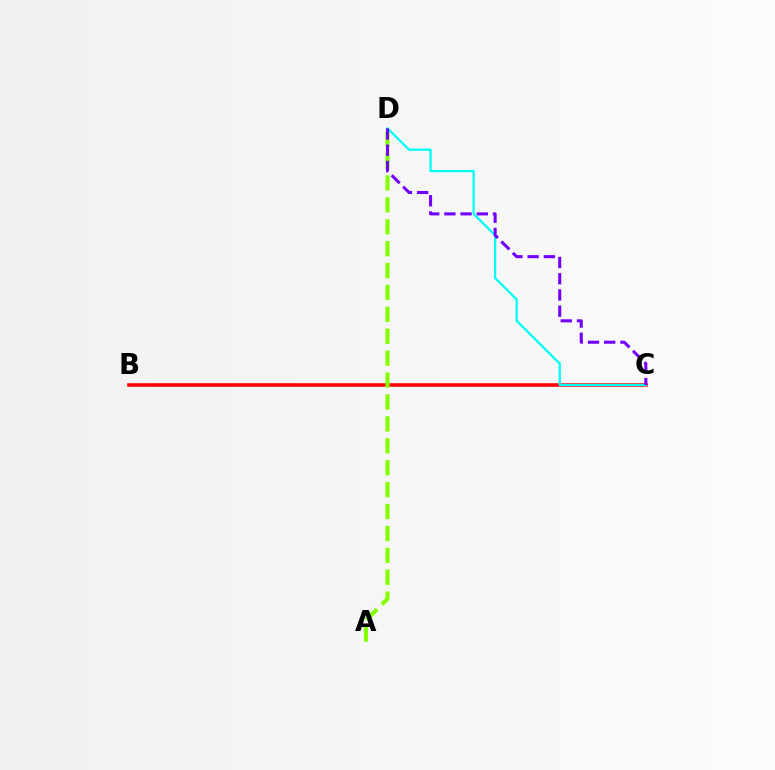{('B', 'C'): [{'color': '#ff0000', 'line_style': 'solid', 'thickness': 2.56}], ('A', 'D'): [{'color': '#84ff00', 'line_style': 'dashed', 'thickness': 2.98}], ('C', 'D'): [{'color': '#00fff6', 'line_style': 'solid', 'thickness': 1.64}, {'color': '#7200ff', 'line_style': 'dashed', 'thickness': 2.2}]}